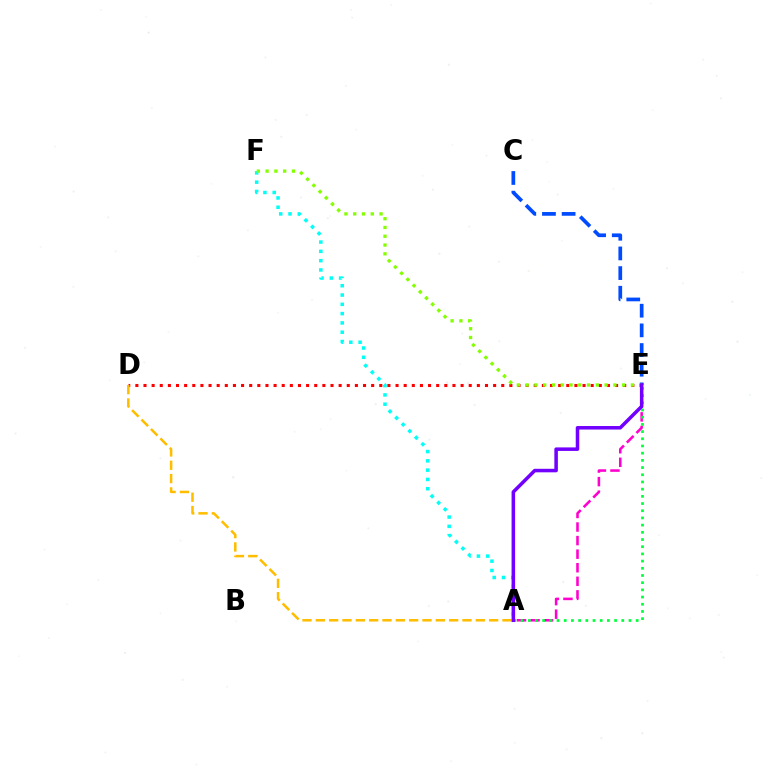{('A', 'F'): [{'color': '#00fff6', 'line_style': 'dotted', 'thickness': 2.53}], ('A', 'E'): [{'color': '#ff00cf', 'line_style': 'dashed', 'thickness': 1.84}, {'color': '#00ff39', 'line_style': 'dotted', 'thickness': 1.95}, {'color': '#7200ff', 'line_style': 'solid', 'thickness': 2.54}], ('D', 'E'): [{'color': '#ff0000', 'line_style': 'dotted', 'thickness': 2.21}], ('C', 'E'): [{'color': '#004bff', 'line_style': 'dashed', 'thickness': 2.67}], ('E', 'F'): [{'color': '#84ff00', 'line_style': 'dotted', 'thickness': 2.38}], ('A', 'D'): [{'color': '#ffbd00', 'line_style': 'dashed', 'thickness': 1.81}]}